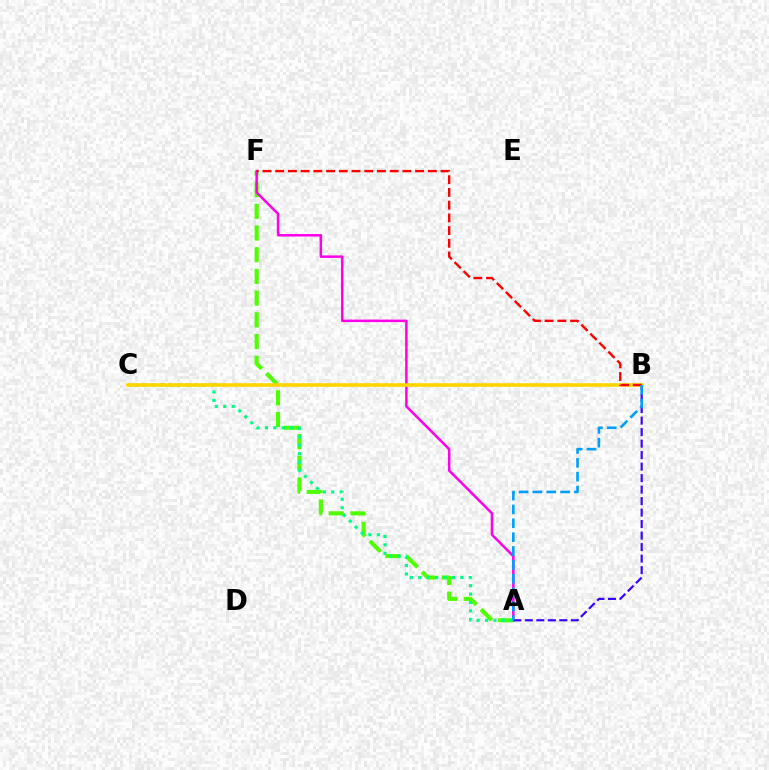{('A', 'F'): [{'color': '#4fff00', 'line_style': 'dashed', 'thickness': 2.95}, {'color': '#ff00ed', 'line_style': 'solid', 'thickness': 1.81}], ('A', 'C'): [{'color': '#00ff86', 'line_style': 'dotted', 'thickness': 2.29}], ('A', 'B'): [{'color': '#3700ff', 'line_style': 'dashed', 'thickness': 1.56}, {'color': '#009eff', 'line_style': 'dashed', 'thickness': 1.88}], ('B', 'C'): [{'color': '#ffd500', 'line_style': 'solid', 'thickness': 2.6}], ('B', 'F'): [{'color': '#ff0000', 'line_style': 'dashed', 'thickness': 1.73}]}